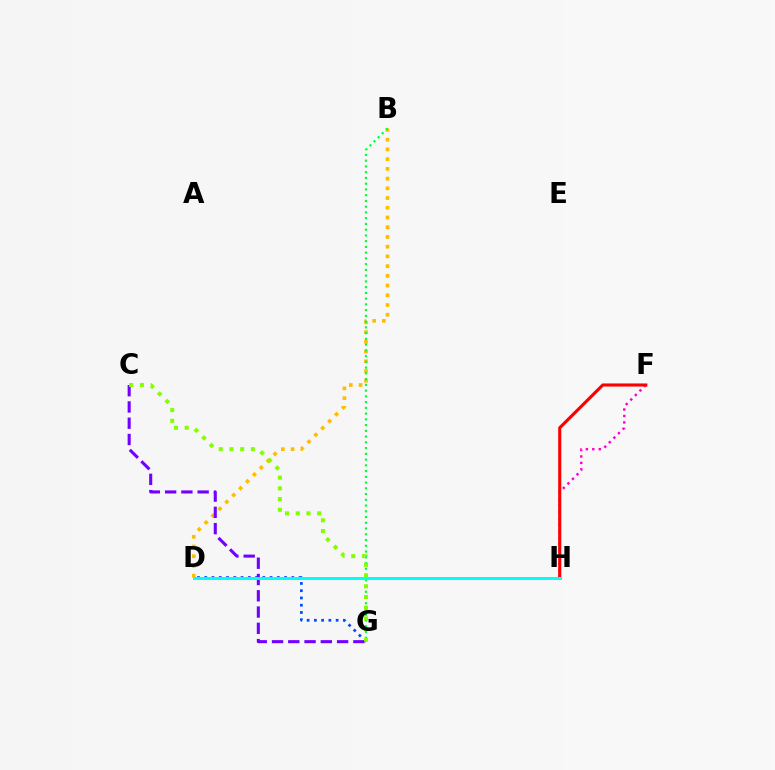{('B', 'D'): [{'color': '#ffbd00', 'line_style': 'dotted', 'thickness': 2.64}], ('D', 'G'): [{'color': '#004bff', 'line_style': 'dotted', 'thickness': 1.97}], ('C', 'G'): [{'color': '#7200ff', 'line_style': 'dashed', 'thickness': 2.21}, {'color': '#84ff00', 'line_style': 'dotted', 'thickness': 2.91}], ('B', 'G'): [{'color': '#00ff39', 'line_style': 'dotted', 'thickness': 1.56}], ('F', 'H'): [{'color': '#ff00cf', 'line_style': 'dotted', 'thickness': 1.75}, {'color': '#ff0000', 'line_style': 'solid', 'thickness': 2.23}], ('D', 'H'): [{'color': '#00fff6', 'line_style': 'solid', 'thickness': 2.14}]}